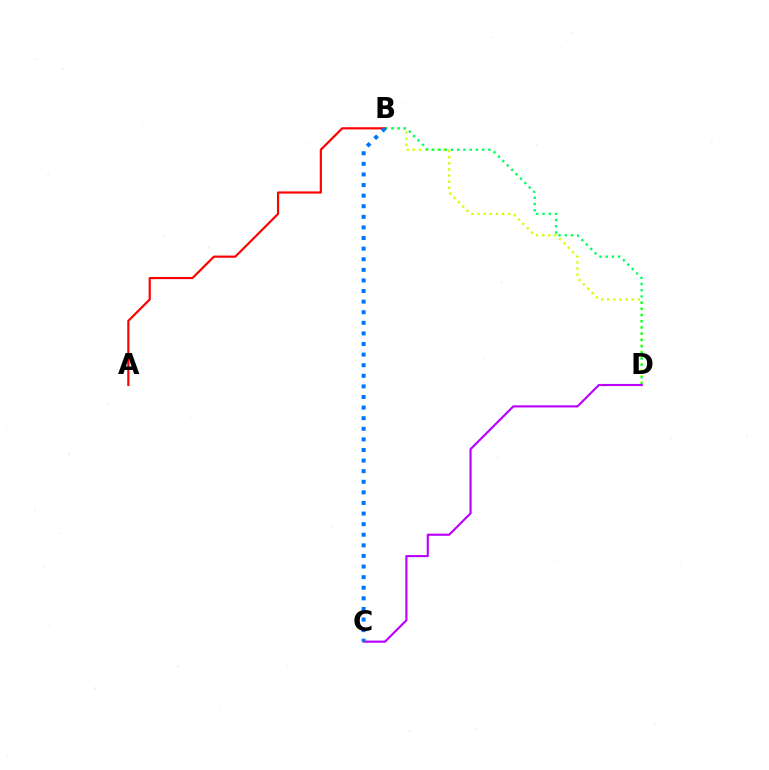{('B', 'D'): [{'color': '#d1ff00', 'line_style': 'dotted', 'thickness': 1.66}, {'color': '#00ff5c', 'line_style': 'dotted', 'thickness': 1.69}], ('A', 'B'): [{'color': '#ff0000', 'line_style': 'solid', 'thickness': 1.57}], ('C', 'D'): [{'color': '#b900ff', 'line_style': 'solid', 'thickness': 1.54}], ('B', 'C'): [{'color': '#0074ff', 'line_style': 'dotted', 'thickness': 2.88}]}